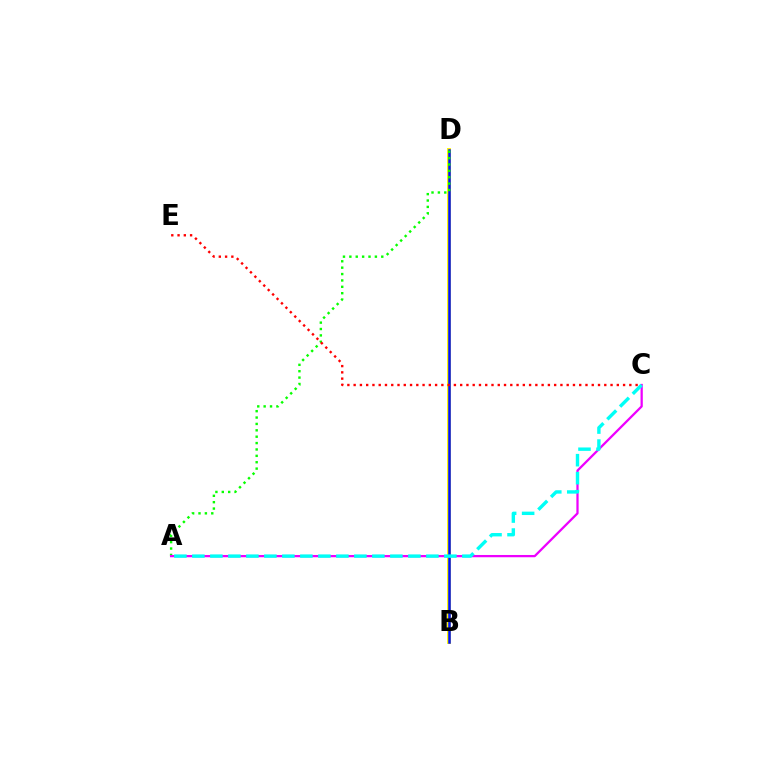{('B', 'D'): [{'color': '#fcf500', 'line_style': 'solid', 'thickness': 2.82}, {'color': '#0010ff', 'line_style': 'solid', 'thickness': 1.81}], ('A', 'D'): [{'color': '#08ff00', 'line_style': 'dotted', 'thickness': 1.73}], ('A', 'C'): [{'color': '#ee00ff', 'line_style': 'solid', 'thickness': 1.63}, {'color': '#00fff6', 'line_style': 'dashed', 'thickness': 2.45}], ('C', 'E'): [{'color': '#ff0000', 'line_style': 'dotted', 'thickness': 1.7}]}